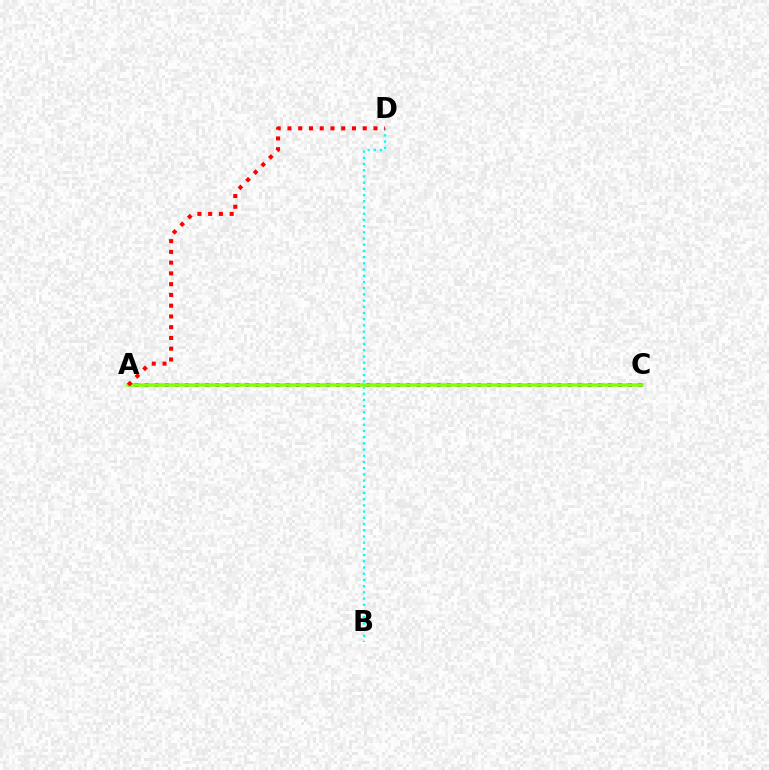{('A', 'C'): [{'color': '#7200ff', 'line_style': 'dotted', 'thickness': 2.74}, {'color': '#84ff00', 'line_style': 'solid', 'thickness': 2.54}], ('B', 'D'): [{'color': '#00fff6', 'line_style': 'dotted', 'thickness': 1.69}], ('A', 'D'): [{'color': '#ff0000', 'line_style': 'dotted', 'thickness': 2.92}]}